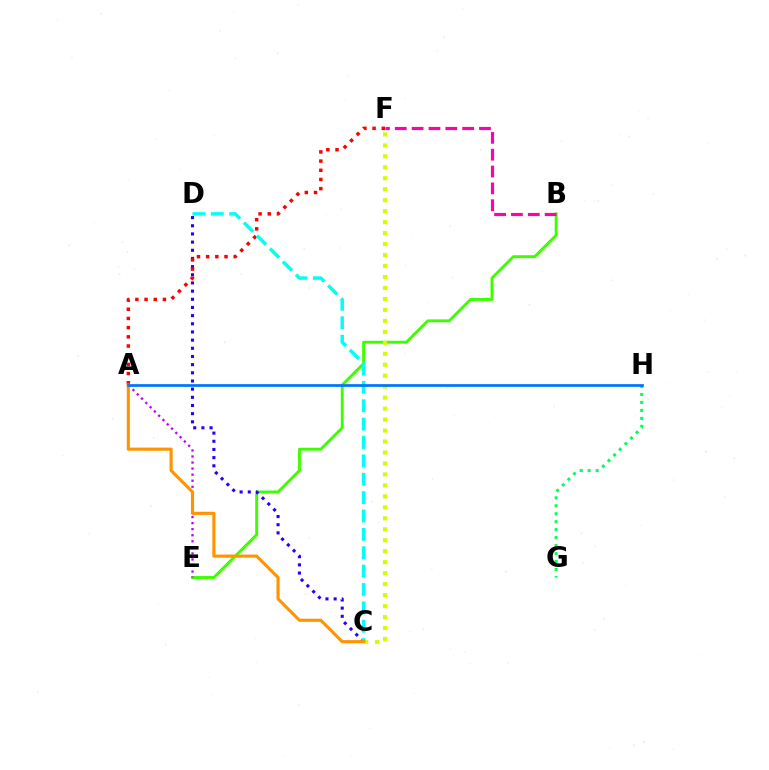{('B', 'E'): [{'color': '#3dff00', 'line_style': 'solid', 'thickness': 2.09}], ('A', 'E'): [{'color': '#b900ff', 'line_style': 'dotted', 'thickness': 1.65}], ('G', 'H'): [{'color': '#00ff5c', 'line_style': 'dotted', 'thickness': 2.16}], ('C', 'F'): [{'color': '#d1ff00', 'line_style': 'dotted', 'thickness': 2.98}], ('C', 'D'): [{'color': '#2500ff', 'line_style': 'dotted', 'thickness': 2.22}, {'color': '#00fff6', 'line_style': 'dashed', 'thickness': 2.5}], ('A', 'F'): [{'color': '#ff0000', 'line_style': 'dotted', 'thickness': 2.5}], ('B', 'F'): [{'color': '#ff00ac', 'line_style': 'dashed', 'thickness': 2.29}], ('A', 'C'): [{'color': '#ff9400', 'line_style': 'solid', 'thickness': 2.24}], ('A', 'H'): [{'color': '#0074ff', 'line_style': 'solid', 'thickness': 1.96}]}